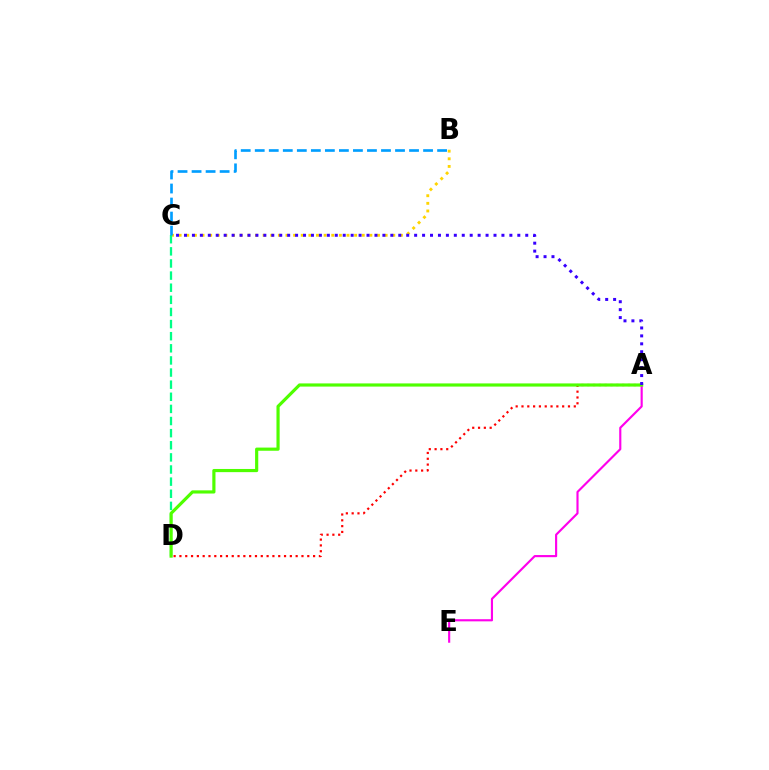{('B', 'C'): [{'color': '#ffd500', 'line_style': 'dotted', 'thickness': 2.07}, {'color': '#009eff', 'line_style': 'dashed', 'thickness': 1.91}], ('A', 'D'): [{'color': '#ff0000', 'line_style': 'dotted', 'thickness': 1.58}, {'color': '#4fff00', 'line_style': 'solid', 'thickness': 2.28}], ('A', 'E'): [{'color': '#ff00ed', 'line_style': 'solid', 'thickness': 1.54}], ('C', 'D'): [{'color': '#00ff86', 'line_style': 'dashed', 'thickness': 1.65}], ('A', 'C'): [{'color': '#3700ff', 'line_style': 'dotted', 'thickness': 2.16}]}